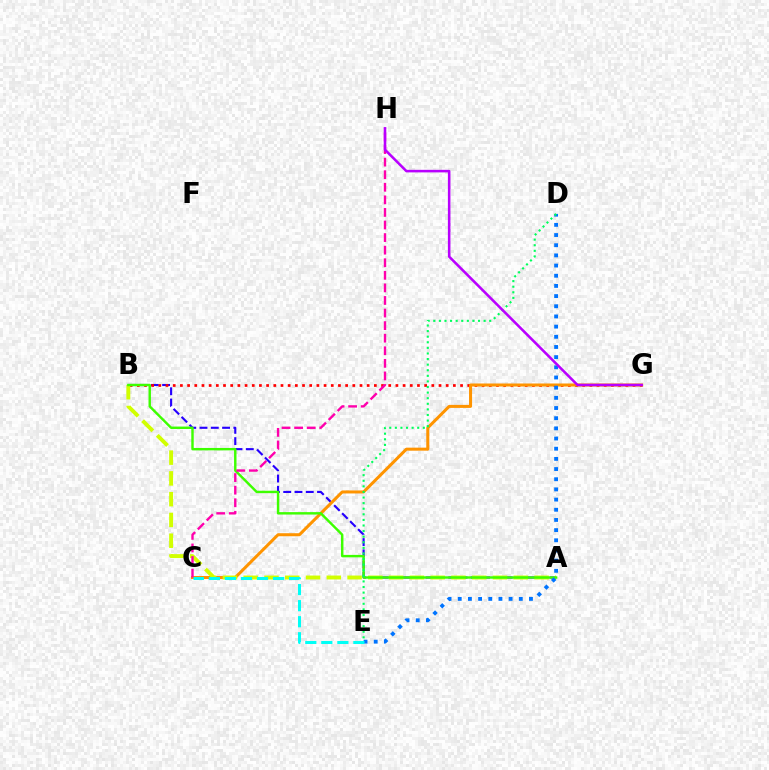{('A', 'B'): [{'color': '#2500ff', 'line_style': 'dashed', 'thickness': 1.53}, {'color': '#d1ff00', 'line_style': 'dashed', 'thickness': 2.82}, {'color': '#3dff00', 'line_style': 'solid', 'thickness': 1.75}], ('B', 'G'): [{'color': '#ff0000', 'line_style': 'dotted', 'thickness': 1.95}], ('C', 'G'): [{'color': '#ff9400', 'line_style': 'solid', 'thickness': 2.18}], ('D', 'E'): [{'color': '#0074ff', 'line_style': 'dotted', 'thickness': 2.76}, {'color': '#00ff5c', 'line_style': 'dotted', 'thickness': 1.52}], ('C', 'H'): [{'color': '#ff00ac', 'line_style': 'dashed', 'thickness': 1.71}], ('C', 'E'): [{'color': '#00fff6', 'line_style': 'dashed', 'thickness': 2.18}], ('G', 'H'): [{'color': '#b900ff', 'line_style': 'solid', 'thickness': 1.84}]}